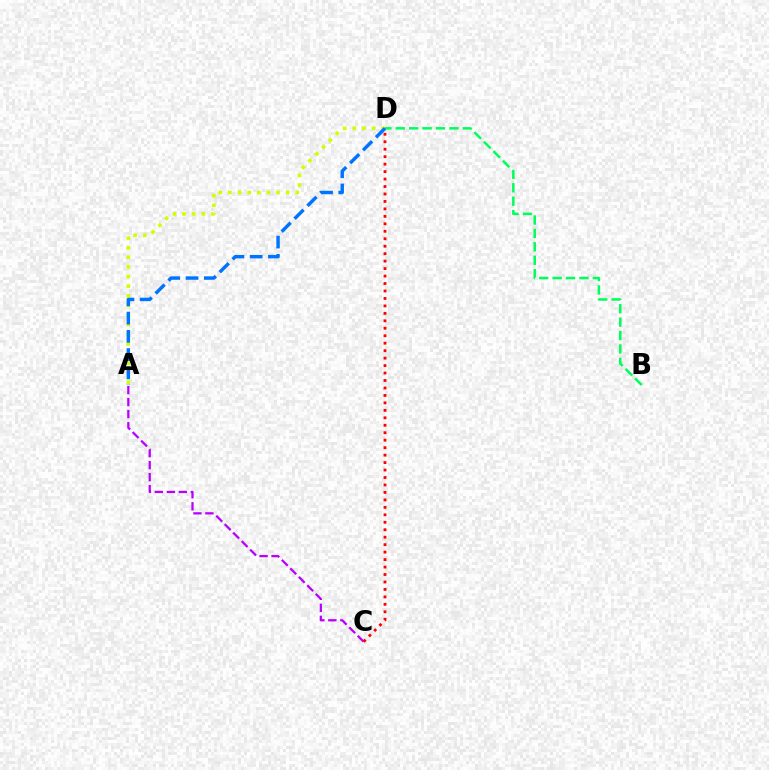{('A', 'C'): [{'color': '#b900ff', 'line_style': 'dashed', 'thickness': 1.63}], ('A', 'D'): [{'color': '#d1ff00', 'line_style': 'dotted', 'thickness': 2.61}, {'color': '#0074ff', 'line_style': 'dashed', 'thickness': 2.48}], ('B', 'D'): [{'color': '#00ff5c', 'line_style': 'dashed', 'thickness': 1.82}], ('C', 'D'): [{'color': '#ff0000', 'line_style': 'dotted', 'thickness': 2.03}]}